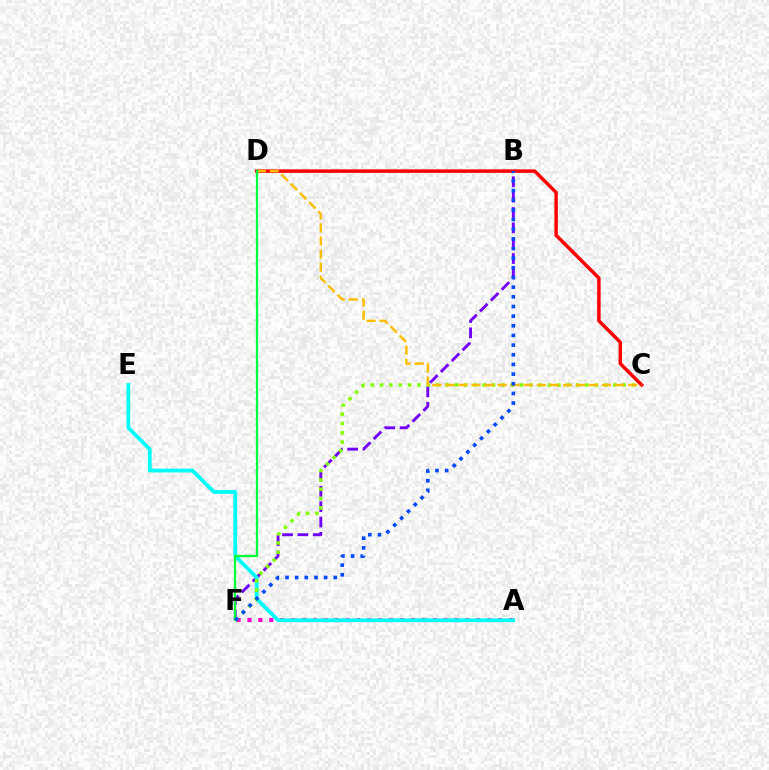{('A', 'F'): [{'color': '#ff00cf', 'line_style': 'dotted', 'thickness': 2.96}], ('B', 'F'): [{'color': '#7200ff', 'line_style': 'dashed', 'thickness': 2.08}, {'color': '#004bff', 'line_style': 'dotted', 'thickness': 2.62}], ('A', 'E'): [{'color': '#00fff6', 'line_style': 'solid', 'thickness': 2.72}], ('C', 'F'): [{'color': '#84ff00', 'line_style': 'dotted', 'thickness': 2.53}], ('C', 'D'): [{'color': '#ff0000', 'line_style': 'solid', 'thickness': 2.49}, {'color': '#ffbd00', 'line_style': 'dashed', 'thickness': 1.77}], ('D', 'F'): [{'color': '#00ff39', 'line_style': 'solid', 'thickness': 1.66}]}